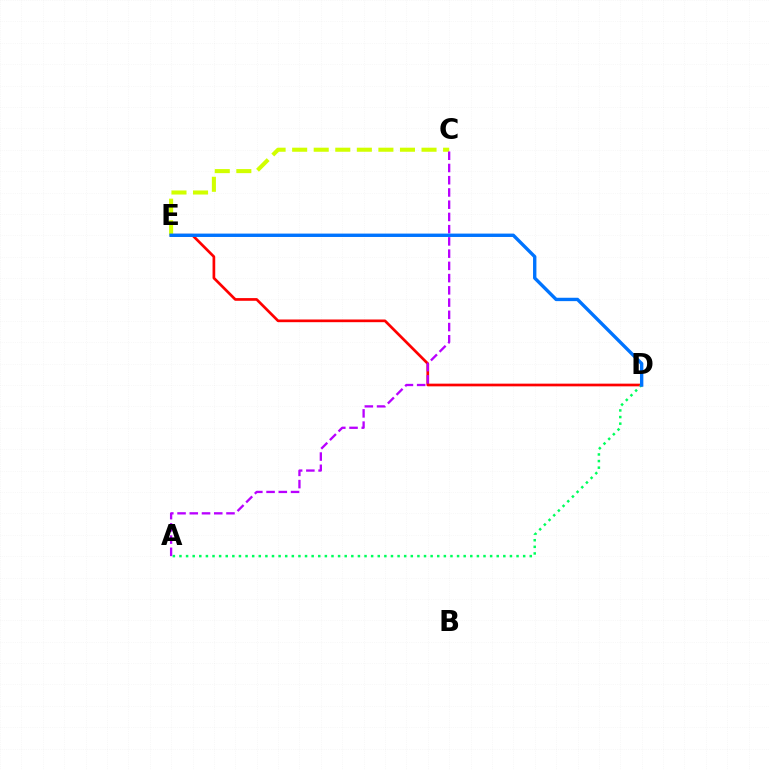{('D', 'E'): [{'color': '#ff0000', 'line_style': 'solid', 'thickness': 1.94}, {'color': '#0074ff', 'line_style': 'solid', 'thickness': 2.43}], ('C', 'E'): [{'color': '#d1ff00', 'line_style': 'dashed', 'thickness': 2.93}], ('A', 'C'): [{'color': '#b900ff', 'line_style': 'dashed', 'thickness': 1.66}], ('A', 'D'): [{'color': '#00ff5c', 'line_style': 'dotted', 'thickness': 1.8}]}